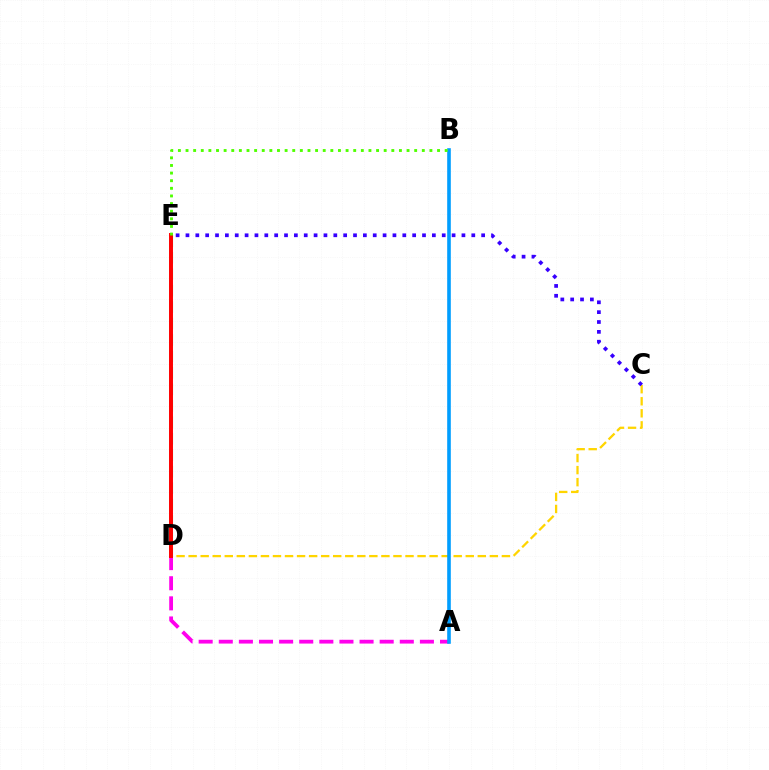{('C', 'D'): [{'color': '#ffd500', 'line_style': 'dashed', 'thickness': 1.64}], ('A', 'D'): [{'color': '#ff00ed', 'line_style': 'dashed', 'thickness': 2.73}], ('A', 'B'): [{'color': '#009eff', 'line_style': 'solid', 'thickness': 2.6}], ('C', 'E'): [{'color': '#3700ff', 'line_style': 'dotted', 'thickness': 2.68}], ('D', 'E'): [{'color': '#00ff86', 'line_style': 'dashed', 'thickness': 2.24}, {'color': '#ff0000', 'line_style': 'solid', 'thickness': 2.84}], ('B', 'E'): [{'color': '#4fff00', 'line_style': 'dotted', 'thickness': 2.07}]}